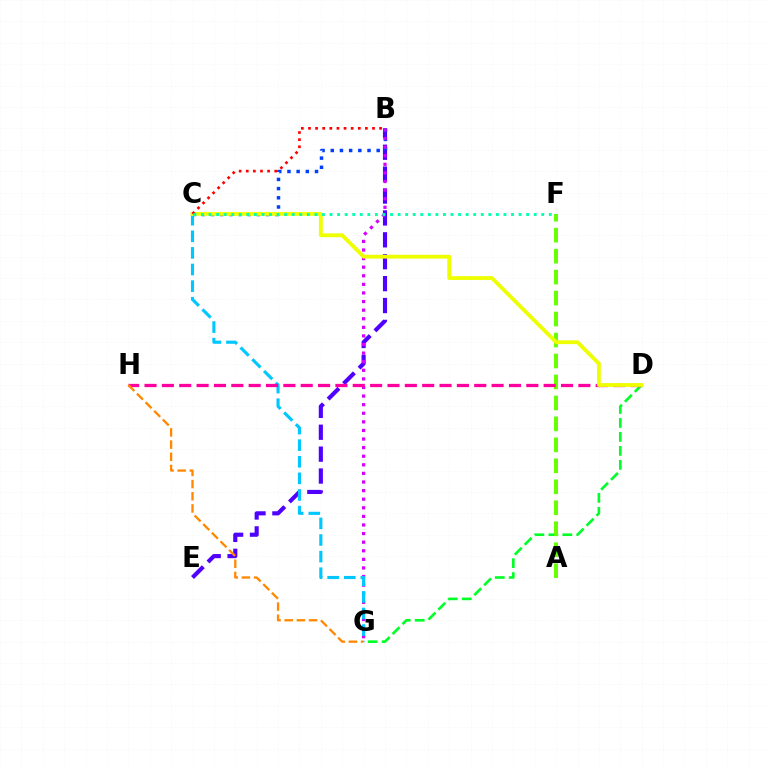{('B', 'E'): [{'color': '#4f00ff', 'line_style': 'dashed', 'thickness': 2.97}], ('B', 'C'): [{'color': '#003fff', 'line_style': 'dotted', 'thickness': 2.5}, {'color': '#ff0000', 'line_style': 'dotted', 'thickness': 1.93}], ('D', 'G'): [{'color': '#00ff27', 'line_style': 'dashed', 'thickness': 1.9}], ('A', 'F'): [{'color': '#66ff00', 'line_style': 'dashed', 'thickness': 2.85}], ('B', 'G'): [{'color': '#d600ff', 'line_style': 'dotted', 'thickness': 2.33}], ('C', 'G'): [{'color': '#00c7ff', 'line_style': 'dashed', 'thickness': 2.26}], ('D', 'H'): [{'color': '#ff00a0', 'line_style': 'dashed', 'thickness': 2.36}], ('C', 'D'): [{'color': '#eeff00', 'line_style': 'solid', 'thickness': 2.75}], ('G', 'H'): [{'color': '#ff8800', 'line_style': 'dashed', 'thickness': 1.65}], ('C', 'F'): [{'color': '#00ffaf', 'line_style': 'dotted', 'thickness': 2.05}]}